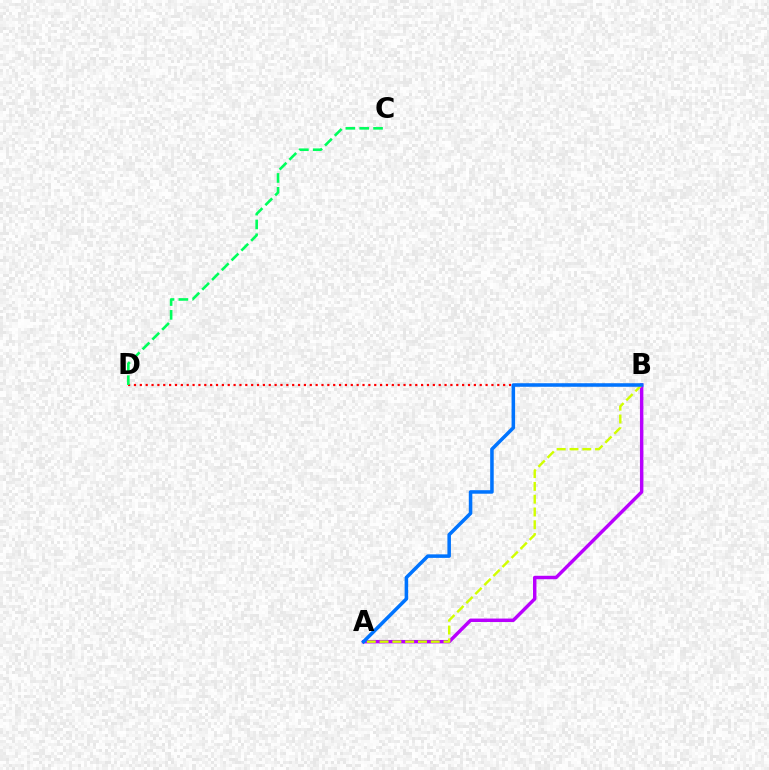{('A', 'B'): [{'color': '#b900ff', 'line_style': 'solid', 'thickness': 2.48}, {'color': '#d1ff00', 'line_style': 'dashed', 'thickness': 1.74}, {'color': '#0074ff', 'line_style': 'solid', 'thickness': 2.54}], ('B', 'D'): [{'color': '#ff0000', 'line_style': 'dotted', 'thickness': 1.59}], ('C', 'D'): [{'color': '#00ff5c', 'line_style': 'dashed', 'thickness': 1.88}]}